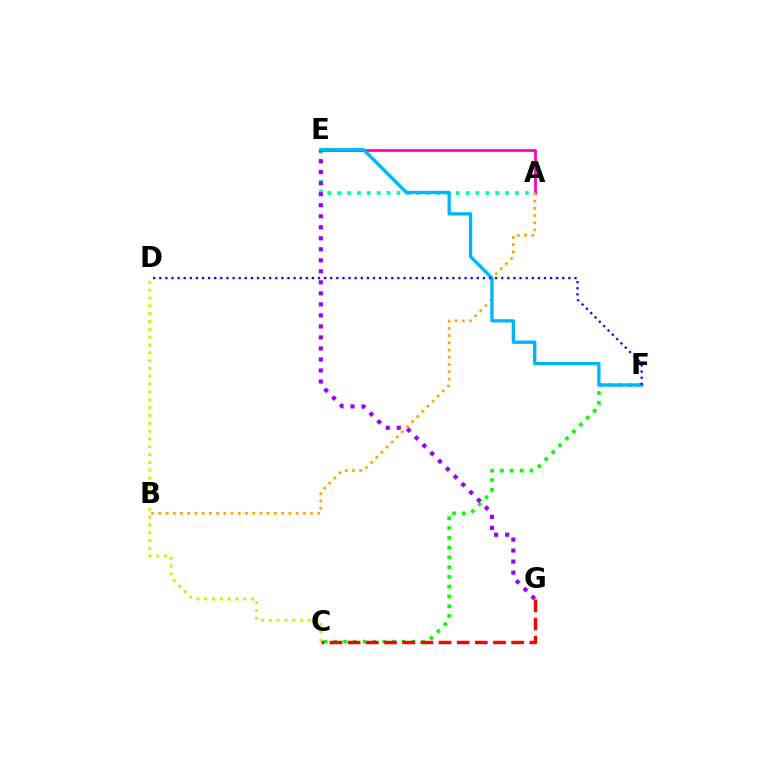{('A', 'E'): [{'color': '#ff00bd', 'line_style': 'solid', 'thickness': 1.99}, {'color': '#00ff9d', 'line_style': 'dotted', 'thickness': 2.68}], ('C', 'F'): [{'color': '#08ff00', 'line_style': 'dotted', 'thickness': 2.66}], ('C', 'D'): [{'color': '#b3ff00', 'line_style': 'dotted', 'thickness': 2.13}], ('A', 'B'): [{'color': '#ffa500', 'line_style': 'dotted', 'thickness': 1.96}], ('E', 'G'): [{'color': '#9b00ff', 'line_style': 'dotted', 'thickness': 2.99}], ('E', 'F'): [{'color': '#00b5ff', 'line_style': 'solid', 'thickness': 2.38}], ('D', 'F'): [{'color': '#0010ff', 'line_style': 'dotted', 'thickness': 1.66}], ('C', 'G'): [{'color': '#ff0000', 'line_style': 'dashed', 'thickness': 2.47}]}